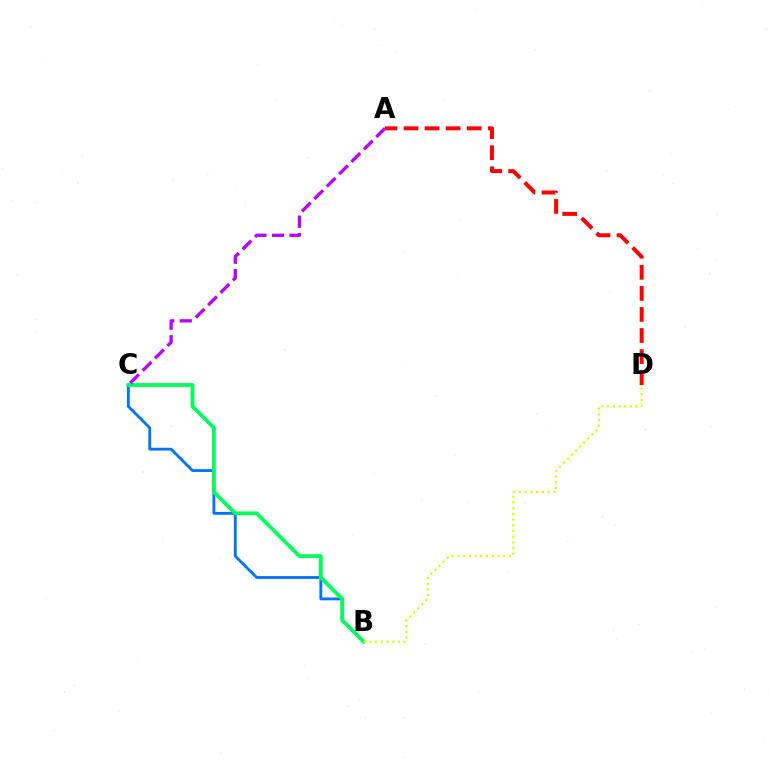{('B', 'C'): [{'color': '#0074ff', 'line_style': 'solid', 'thickness': 2.03}, {'color': '#00ff5c', 'line_style': 'solid', 'thickness': 2.73}], ('A', 'D'): [{'color': '#ff0000', 'line_style': 'dashed', 'thickness': 2.86}], ('A', 'C'): [{'color': '#b900ff', 'line_style': 'dashed', 'thickness': 2.38}], ('B', 'D'): [{'color': '#d1ff00', 'line_style': 'dotted', 'thickness': 1.55}]}